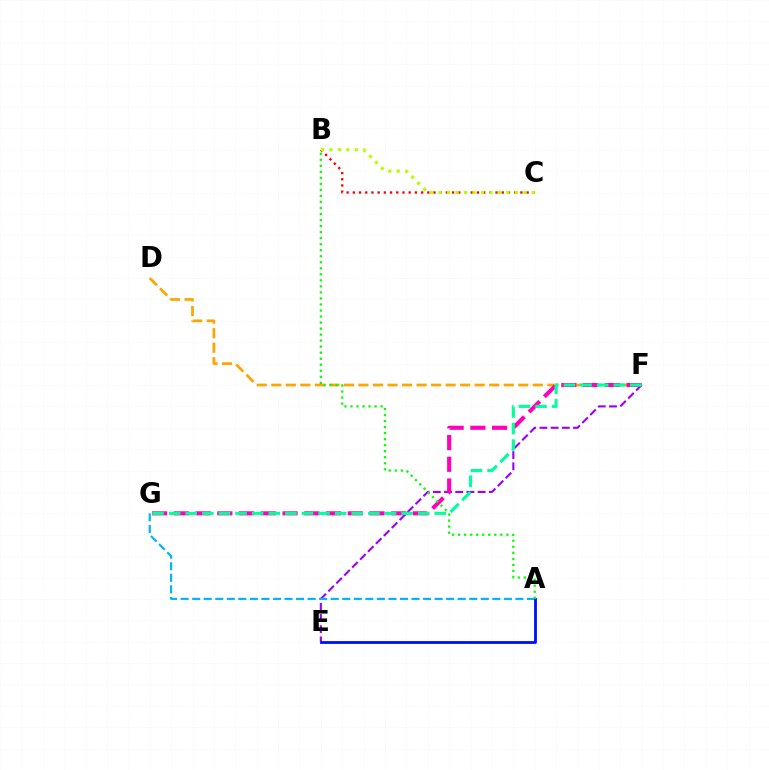{('E', 'F'): [{'color': '#9b00ff', 'line_style': 'dashed', 'thickness': 1.52}], ('D', 'F'): [{'color': '#ffa500', 'line_style': 'dashed', 'thickness': 1.97}], ('F', 'G'): [{'color': '#ff00bd', 'line_style': 'dashed', 'thickness': 2.95}, {'color': '#00ff9d', 'line_style': 'dashed', 'thickness': 2.26}], ('B', 'C'): [{'color': '#ff0000', 'line_style': 'dotted', 'thickness': 1.69}, {'color': '#b3ff00', 'line_style': 'dotted', 'thickness': 2.3}], ('A', 'G'): [{'color': '#00b5ff', 'line_style': 'dashed', 'thickness': 1.57}], ('A', 'E'): [{'color': '#0010ff', 'line_style': 'solid', 'thickness': 2.03}], ('A', 'B'): [{'color': '#08ff00', 'line_style': 'dotted', 'thickness': 1.64}]}